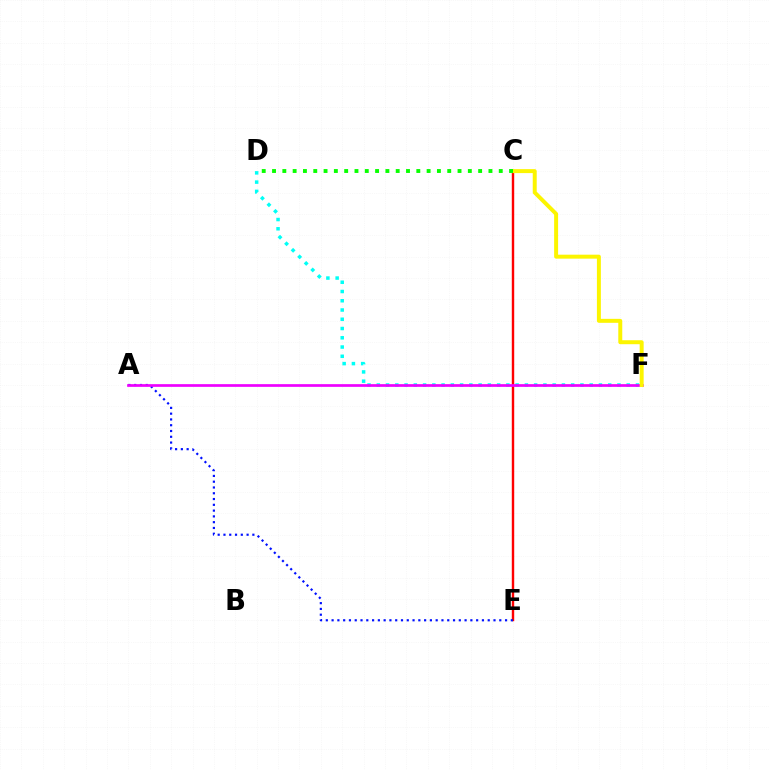{('D', 'F'): [{'color': '#00fff6', 'line_style': 'dotted', 'thickness': 2.51}], ('C', 'E'): [{'color': '#ff0000', 'line_style': 'solid', 'thickness': 1.74}], ('A', 'E'): [{'color': '#0010ff', 'line_style': 'dotted', 'thickness': 1.57}], ('A', 'F'): [{'color': '#ee00ff', 'line_style': 'solid', 'thickness': 1.94}], ('C', 'F'): [{'color': '#fcf500', 'line_style': 'solid', 'thickness': 2.85}], ('C', 'D'): [{'color': '#08ff00', 'line_style': 'dotted', 'thickness': 2.8}]}